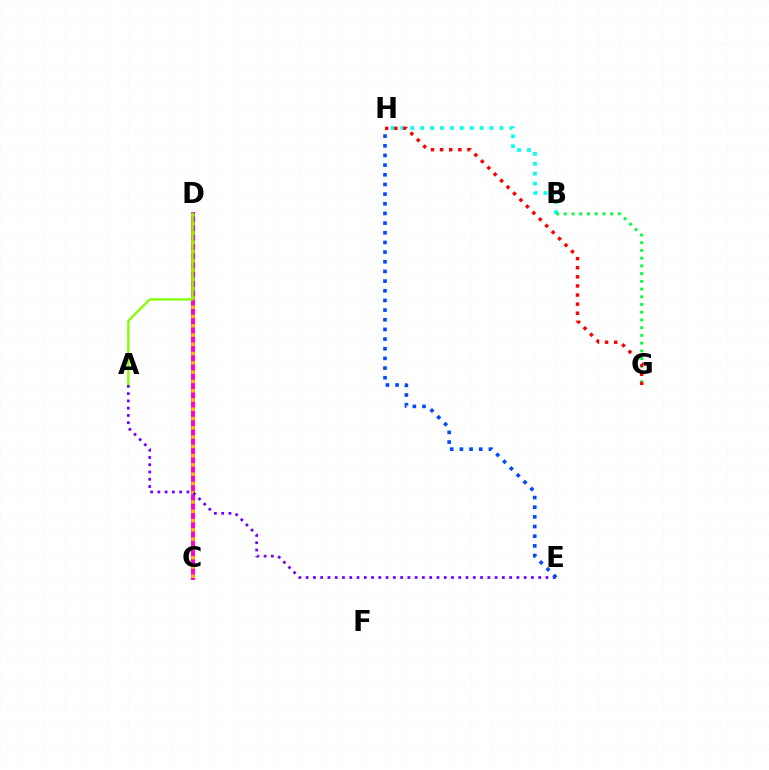{('C', 'D'): [{'color': '#ff00cf', 'line_style': 'solid', 'thickness': 2.83}, {'color': '#ffbd00', 'line_style': 'dotted', 'thickness': 2.52}], ('B', 'H'): [{'color': '#00fff6', 'line_style': 'dotted', 'thickness': 2.69}], ('A', 'D'): [{'color': '#84ff00', 'line_style': 'solid', 'thickness': 1.68}], ('A', 'E'): [{'color': '#7200ff', 'line_style': 'dotted', 'thickness': 1.97}], ('B', 'G'): [{'color': '#00ff39', 'line_style': 'dotted', 'thickness': 2.1}], ('E', 'H'): [{'color': '#004bff', 'line_style': 'dotted', 'thickness': 2.63}], ('G', 'H'): [{'color': '#ff0000', 'line_style': 'dotted', 'thickness': 2.47}]}